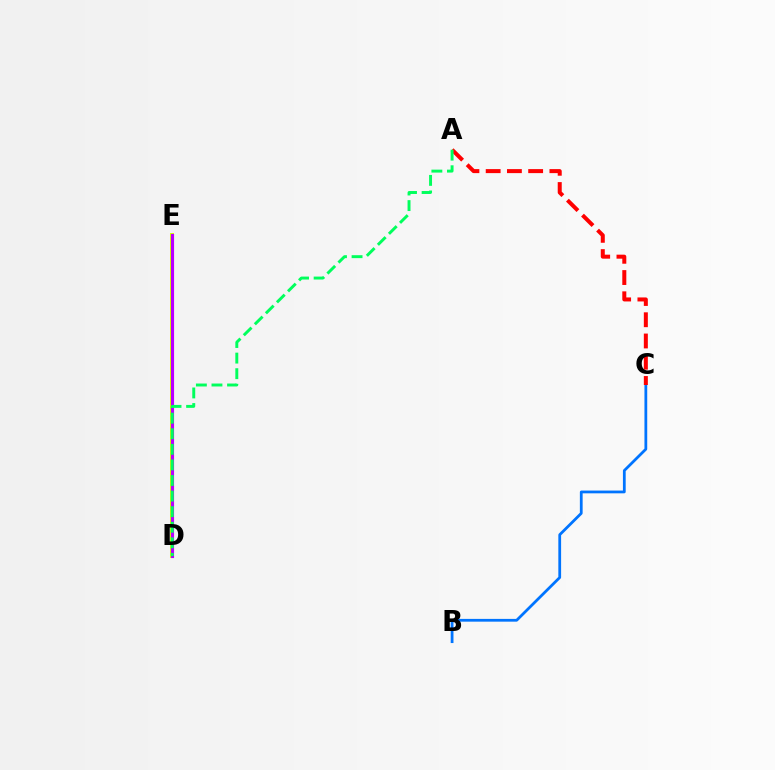{('B', 'C'): [{'color': '#0074ff', 'line_style': 'solid', 'thickness': 1.99}], ('D', 'E'): [{'color': '#d1ff00', 'line_style': 'solid', 'thickness': 2.84}, {'color': '#b900ff', 'line_style': 'solid', 'thickness': 2.25}], ('A', 'C'): [{'color': '#ff0000', 'line_style': 'dashed', 'thickness': 2.89}], ('A', 'D'): [{'color': '#00ff5c', 'line_style': 'dashed', 'thickness': 2.12}]}